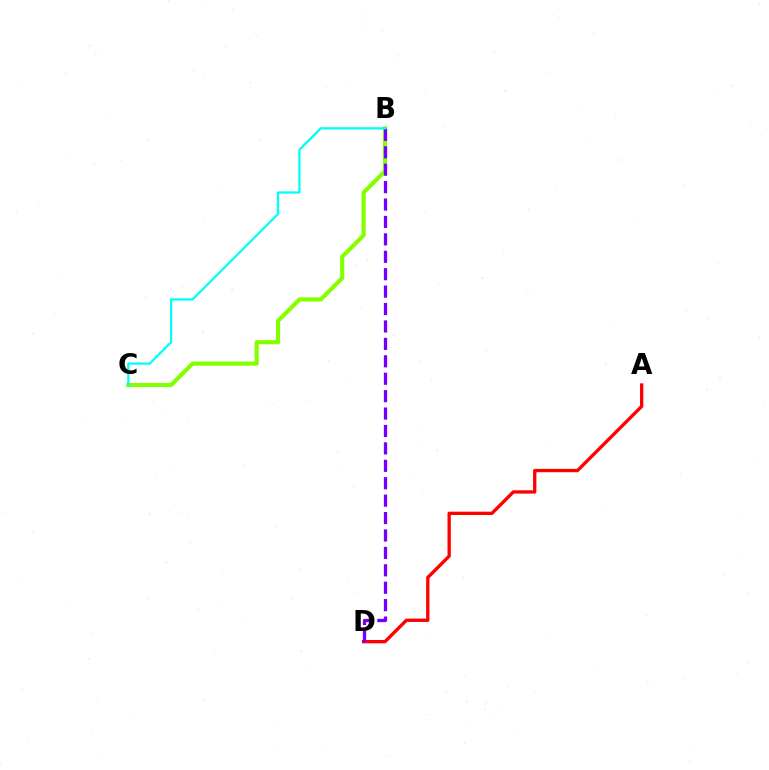{('A', 'D'): [{'color': '#ff0000', 'line_style': 'solid', 'thickness': 2.39}], ('B', 'C'): [{'color': '#84ff00', 'line_style': 'solid', 'thickness': 3.0}, {'color': '#00fff6', 'line_style': 'solid', 'thickness': 1.64}], ('B', 'D'): [{'color': '#7200ff', 'line_style': 'dashed', 'thickness': 2.37}]}